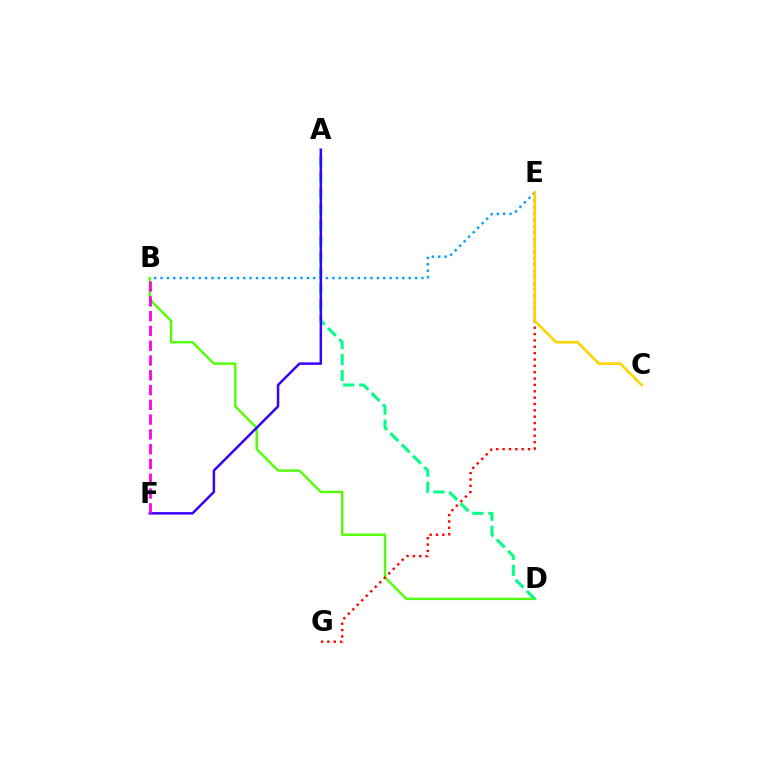{('B', 'E'): [{'color': '#009eff', 'line_style': 'dotted', 'thickness': 1.73}], ('B', 'D'): [{'color': '#4fff00', 'line_style': 'solid', 'thickness': 1.69}], ('A', 'D'): [{'color': '#00ff86', 'line_style': 'dashed', 'thickness': 2.17}], ('E', 'G'): [{'color': '#ff0000', 'line_style': 'dotted', 'thickness': 1.73}], ('A', 'F'): [{'color': '#3700ff', 'line_style': 'solid', 'thickness': 1.79}], ('B', 'F'): [{'color': '#ff00ed', 'line_style': 'dashed', 'thickness': 2.01}], ('C', 'E'): [{'color': '#ffd500', 'line_style': 'solid', 'thickness': 1.91}]}